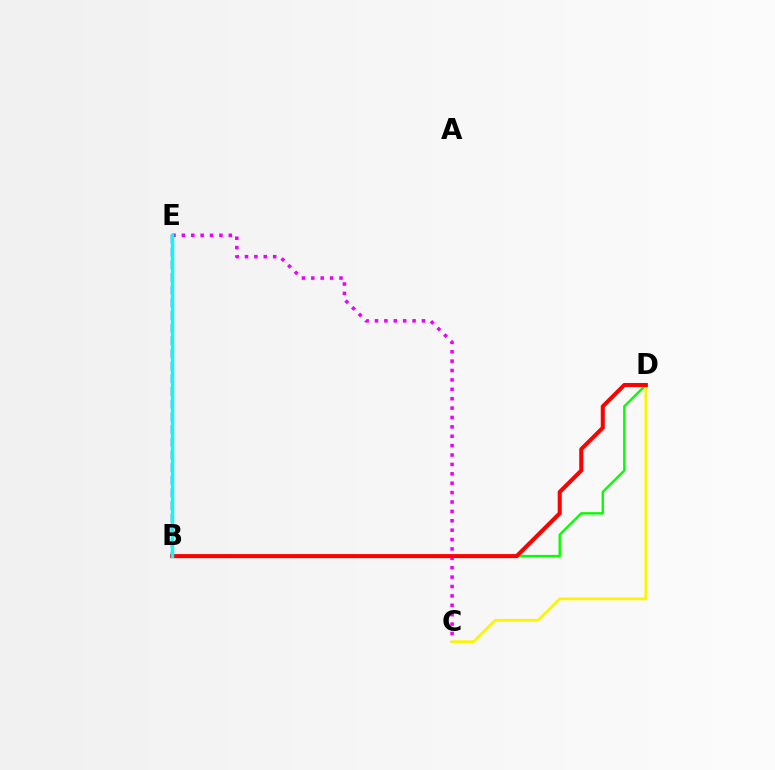{('B', 'D'): [{'color': '#08ff00', 'line_style': 'solid', 'thickness': 1.75}, {'color': '#ff0000', 'line_style': 'solid', 'thickness': 2.92}], ('C', 'E'): [{'color': '#ee00ff', 'line_style': 'dotted', 'thickness': 2.55}], ('C', 'D'): [{'color': '#fcf500', 'line_style': 'solid', 'thickness': 1.99}], ('B', 'E'): [{'color': '#0010ff', 'line_style': 'dashed', 'thickness': 1.72}, {'color': '#00fff6', 'line_style': 'solid', 'thickness': 2.43}]}